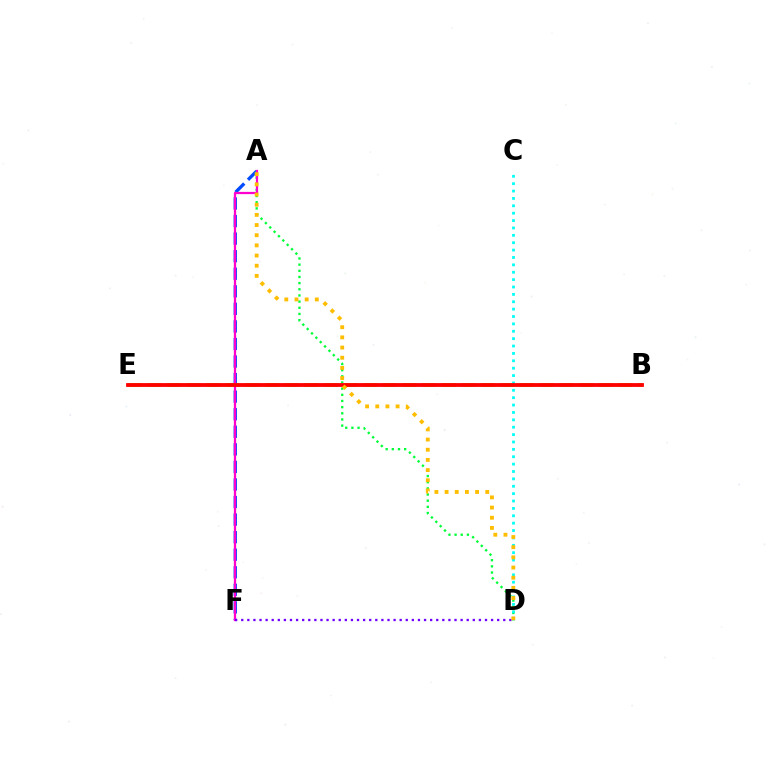{('A', 'F'): [{'color': '#004bff', 'line_style': 'dashed', 'thickness': 2.39}, {'color': '#ff00cf', 'line_style': 'solid', 'thickness': 1.63}], ('A', 'D'): [{'color': '#00ff39', 'line_style': 'dotted', 'thickness': 1.67}, {'color': '#ffbd00', 'line_style': 'dotted', 'thickness': 2.76}], ('B', 'E'): [{'color': '#84ff00', 'line_style': 'dashed', 'thickness': 2.66}, {'color': '#ff0000', 'line_style': 'solid', 'thickness': 2.74}], ('C', 'D'): [{'color': '#00fff6', 'line_style': 'dotted', 'thickness': 2.01}], ('D', 'F'): [{'color': '#7200ff', 'line_style': 'dotted', 'thickness': 1.66}]}